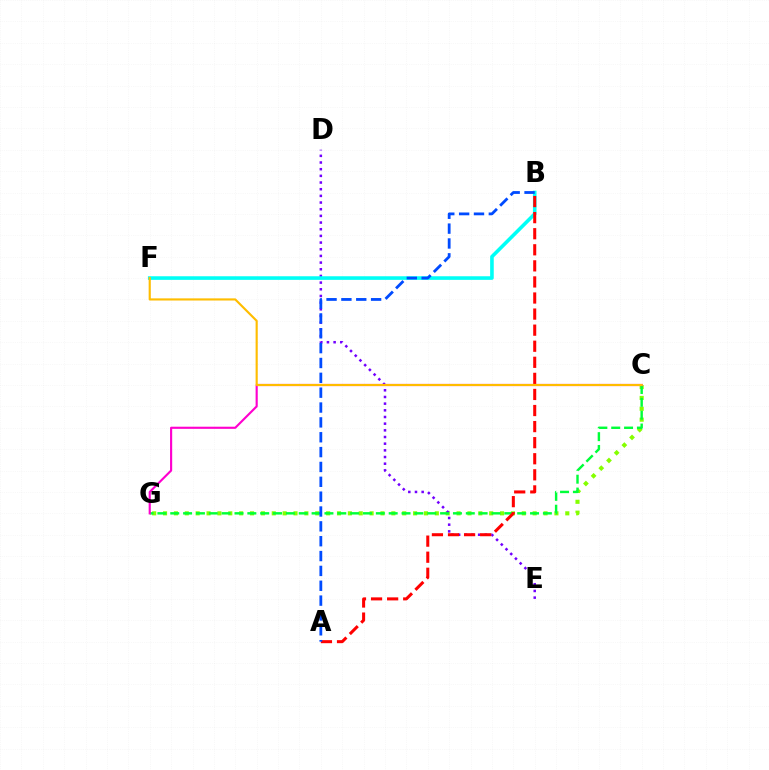{('C', 'G'): [{'color': '#84ff00', 'line_style': 'dotted', 'thickness': 2.95}, {'color': '#00ff39', 'line_style': 'dashed', 'thickness': 1.75}, {'color': '#ff00cf', 'line_style': 'solid', 'thickness': 1.54}], ('D', 'E'): [{'color': '#7200ff', 'line_style': 'dotted', 'thickness': 1.81}], ('B', 'F'): [{'color': '#00fff6', 'line_style': 'solid', 'thickness': 2.59}], ('A', 'B'): [{'color': '#ff0000', 'line_style': 'dashed', 'thickness': 2.18}, {'color': '#004bff', 'line_style': 'dashed', 'thickness': 2.02}], ('C', 'F'): [{'color': '#ffbd00', 'line_style': 'solid', 'thickness': 1.54}]}